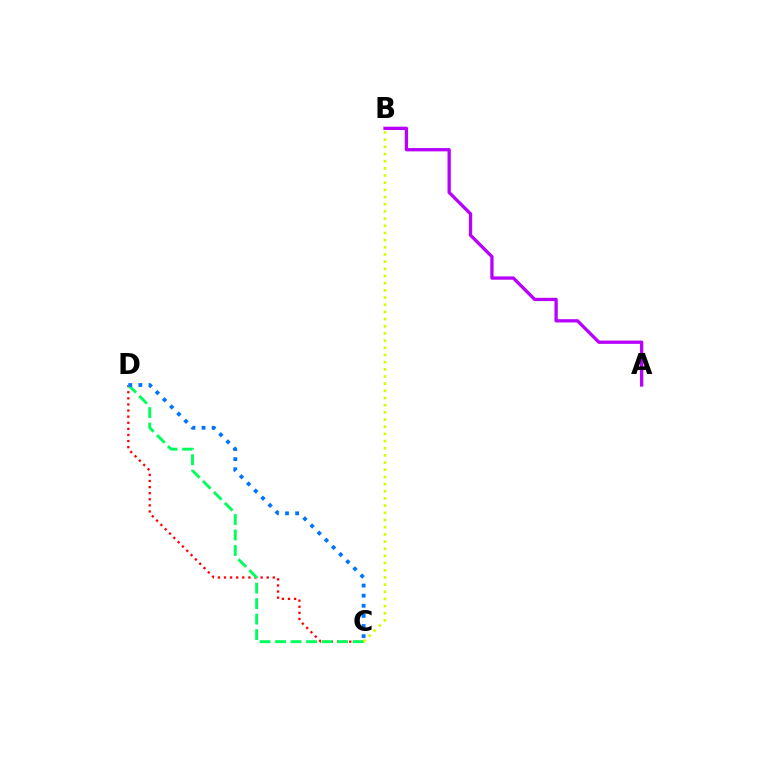{('C', 'D'): [{'color': '#ff0000', 'line_style': 'dotted', 'thickness': 1.66}, {'color': '#00ff5c', 'line_style': 'dashed', 'thickness': 2.1}, {'color': '#0074ff', 'line_style': 'dotted', 'thickness': 2.75}], ('B', 'C'): [{'color': '#d1ff00', 'line_style': 'dotted', 'thickness': 1.95}], ('A', 'B'): [{'color': '#b900ff', 'line_style': 'solid', 'thickness': 2.37}]}